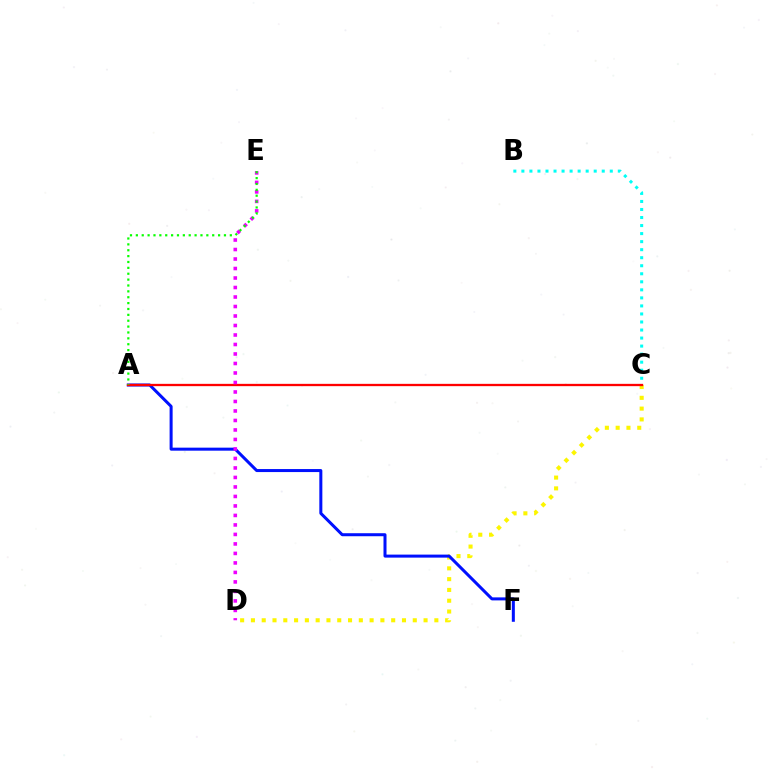{('C', 'D'): [{'color': '#fcf500', 'line_style': 'dotted', 'thickness': 2.93}], ('A', 'F'): [{'color': '#0010ff', 'line_style': 'solid', 'thickness': 2.17}], ('B', 'C'): [{'color': '#00fff6', 'line_style': 'dotted', 'thickness': 2.18}], ('A', 'C'): [{'color': '#ff0000', 'line_style': 'solid', 'thickness': 1.66}], ('D', 'E'): [{'color': '#ee00ff', 'line_style': 'dotted', 'thickness': 2.58}], ('A', 'E'): [{'color': '#08ff00', 'line_style': 'dotted', 'thickness': 1.6}]}